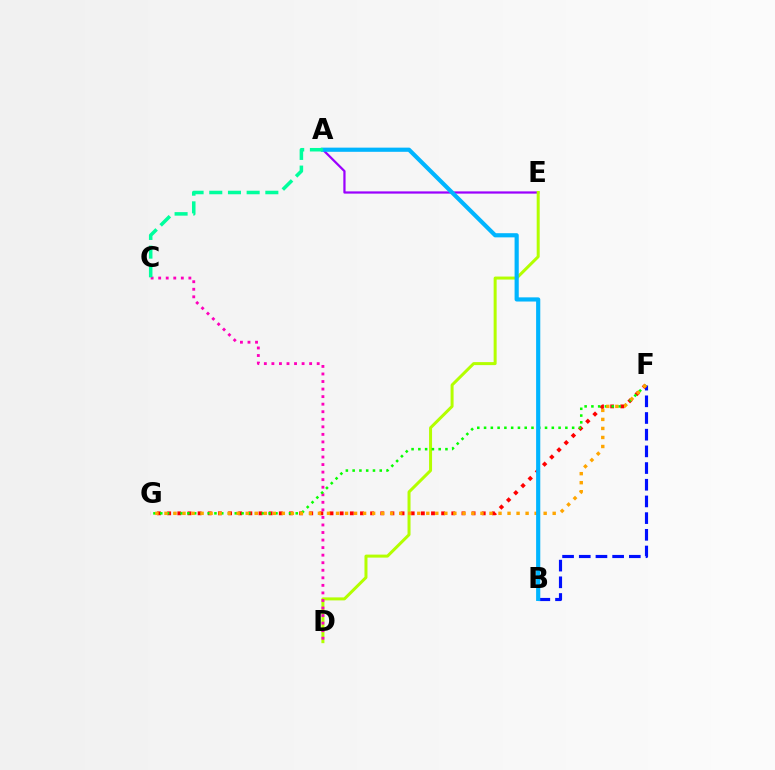{('B', 'F'): [{'color': '#0010ff', 'line_style': 'dashed', 'thickness': 2.27}], ('F', 'G'): [{'color': '#ff0000', 'line_style': 'dotted', 'thickness': 2.76}, {'color': '#08ff00', 'line_style': 'dotted', 'thickness': 1.84}, {'color': '#ffa500', 'line_style': 'dotted', 'thickness': 2.45}], ('A', 'E'): [{'color': '#9b00ff', 'line_style': 'solid', 'thickness': 1.61}], ('D', 'E'): [{'color': '#b3ff00', 'line_style': 'solid', 'thickness': 2.16}], ('C', 'D'): [{'color': '#ff00bd', 'line_style': 'dotted', 'thickness': 2.05}], ('A', 'B'): [{'color': '#00b5ff', 'line_style': 'solid', 'thickness': 3.0}], ('A', 'C'): [{'color': '#00ff9d', 'line_style': 'dashed', 'thickness': 2.54}]}